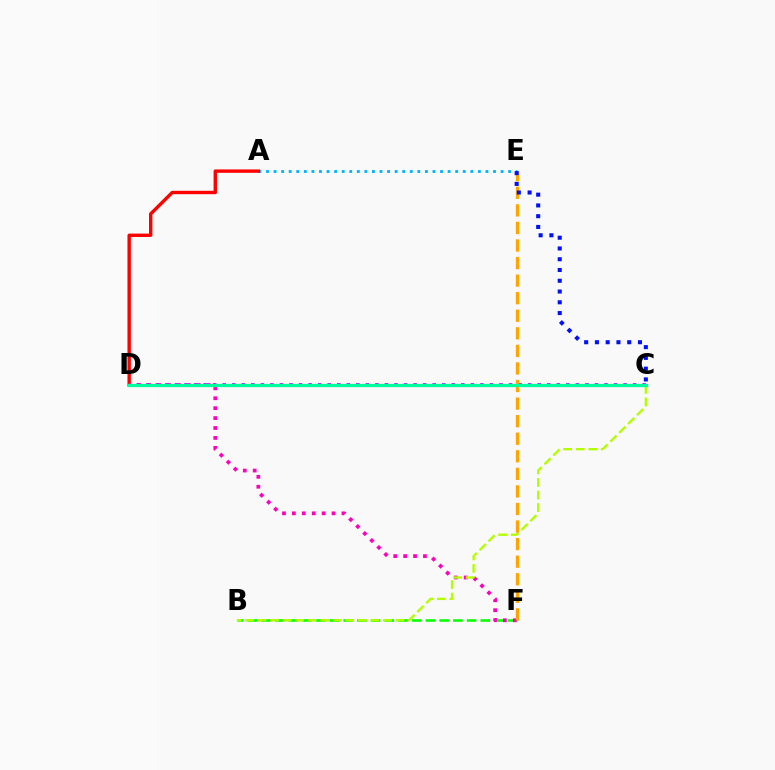{('A', 'E'): [{'color': '#00b5ff', 'line_style': 'dotted', 'thickness': 2.06}], ('C', 'D'): [{'color': '#9b00ff', 'line_style': 'dotted', 'thickness': 2.59}, {'color': '#00ff9d', 'line_style': 'solid', 'thickness': 2.37}], ('B', 'F'): [{'color': '#08ff00', 'line_style': 'dashed', 'thickness': 1.86}], ('A', 'D'): [{'color': '#ff0000', 'line_style': 'solid', 'thickness': 2.44}], ('D', 'F'): [{'color': '#ff00bd', 'line_style': 'dotted', 'thickness': 2.69}], ('B', 'C'): [{'color': '#b3ff00', 'line_style': 'dashed', 'thickness': 1.7}], ('E', 'F'): [{'color': '#ffa500', 'line_style': 'dashed', 'thickness': 2.39}], ('C', 'E'): [{'color': '#0010ff', 'line_style': 'dotted', 'thickness': 2.92}]}